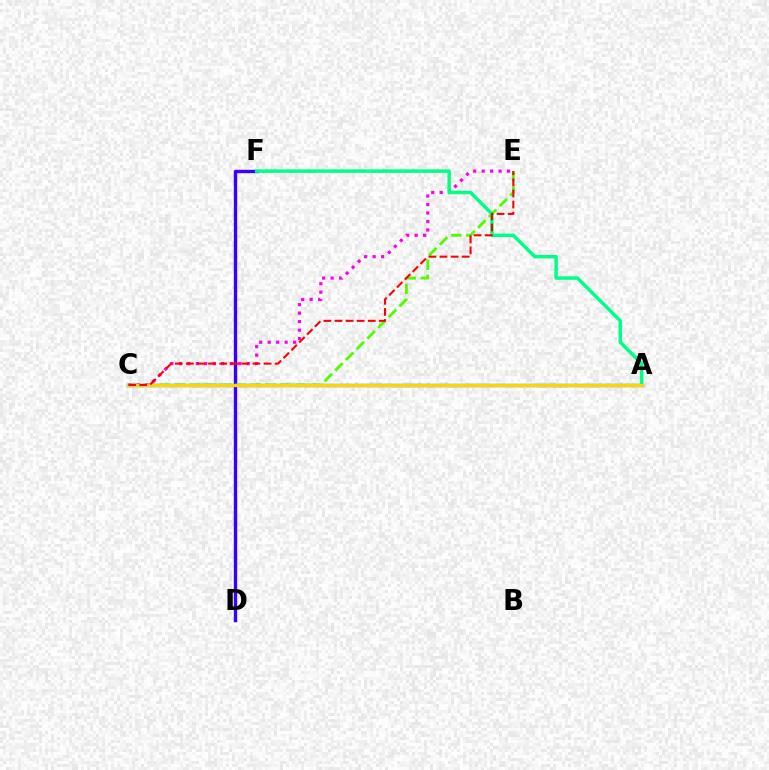{('D', 'F'): [{'color': '#3700ff', 'line_style': 'solid', 'thickness': 2.43}], ('C', 'E'): [{'color': '#4fff00', 'line_style': 'dashed', 'thickness': 2.06}, {'color': '#ff00ed', 'line_style': 'dotted', 'thickness': 2.3}, {'color': '#ff0000', 'line_style': 'dashed', 'thickness': 1.51}], ('A', 'C'): [{'color': '#009eff', 'line_style': 'solid', 'thickness': 2.47}, {'color': '#ffd500', 'line_style': 'solid', 'thickness': 2.25}], ('A', 'F'): [{'color': '#00ff86', 'line_style': 'solid', 'thickness': 2.51}]}